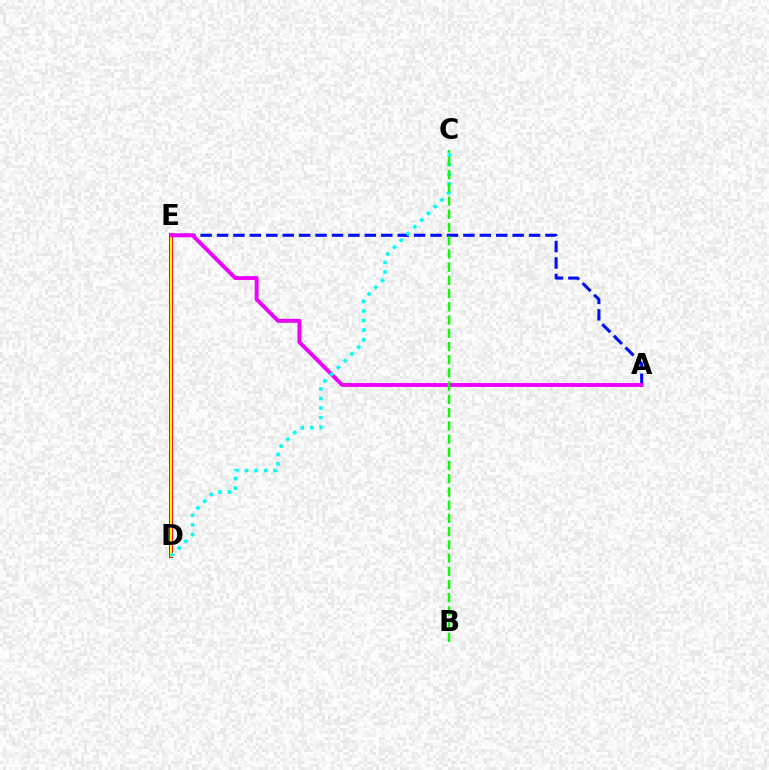{('A', 'E'): [{'color': '#0010ff', 'line_style': 'dashed', 'thickness': 2.23}, {'color': '#ee00ff', 'line_style': 'solid', 'thickness': 2.81}], ('D', 'E'): [{'color': '#ff0000', 'line_style': 'solid', 'thickness': 2.88}, {'color': '#fcf500', 'line_style': 'solid', 'thickness': 1.56}], ('C', 'D'): [{'color': '#00fff6', 'line_style': 'dotted', 'thickness': 2.6}], ('B', 'C'): [{'color': '#08ff00', 'line_style': 'dashed', 'thickness': 1.8}]}